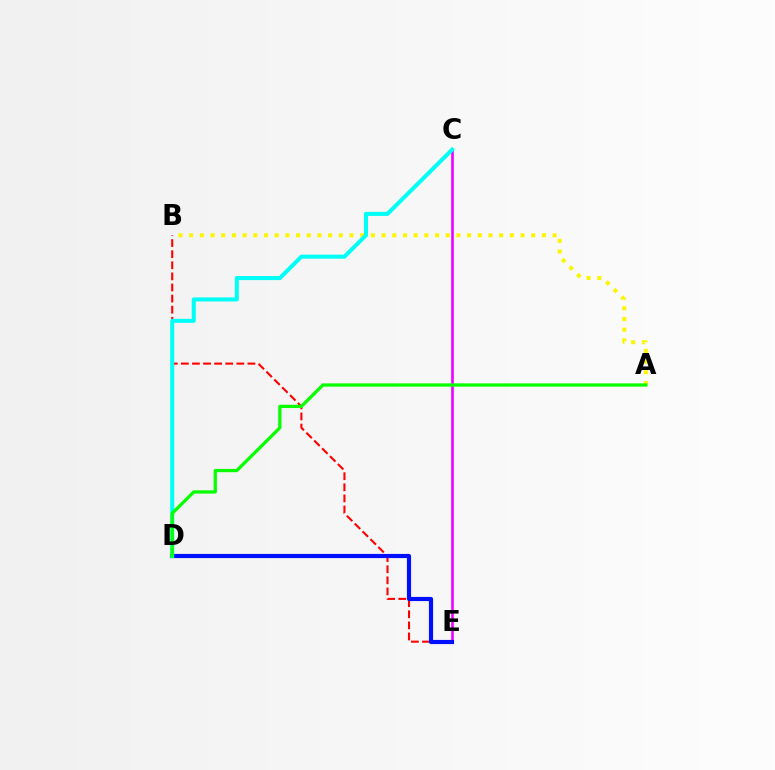{('C', 'E'): [{'color': '#ee00ff', 'line_style': 'solid', 'thickness': 1.87}], ('B', 'E'): [{'color': '#ff0000', 'line_style': 'dashed', 'thickness': 1.51}], ('A', 'B'): [{'color': '#fcf500', 'line_style': 'dotted', 'thickness': 2.9}], ('D', 'E'): [{'color': '#0010ff', 'line_style': 'solid', 'thickness': 2.99}], ('C', 'D'): [{'color': '#00fff6', 'line_style': 'solid', 'thickness': 2.91}], ('A', 'D'): [{'color': '#08ff00', 'line_style': 'solid', 'thickness': 2.35}]}